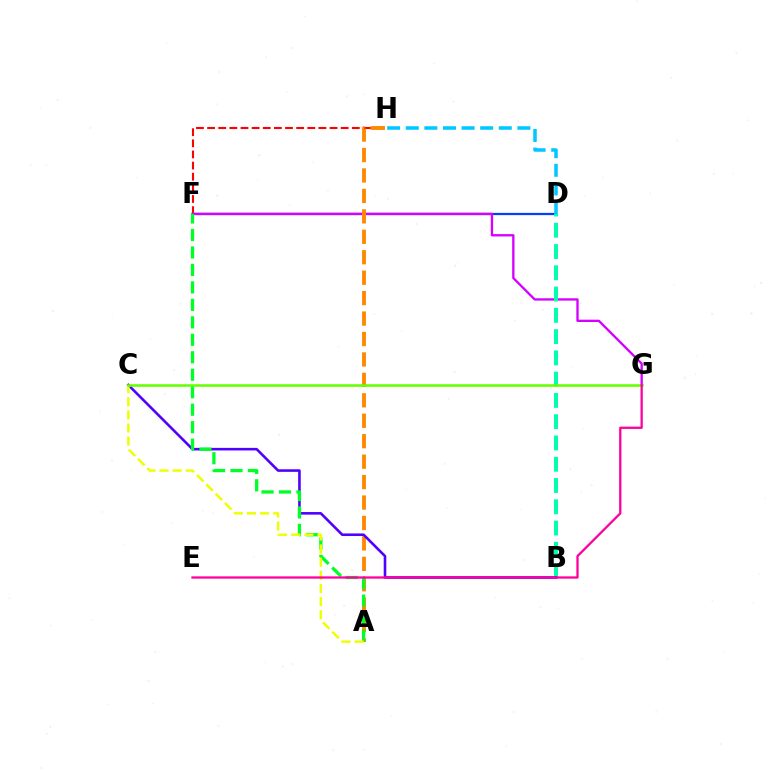{('F', 'H'): [{'color': '#ff0000', 'line_style': 'dashed', 'thickness': 1.51}], ('D', 'F'): [{'color': '#003fff', 'line_style': 'solid', 'thickness': 1.61}], ('F', 'G'): [{'color': '#d600ff', 'line_style': 'solid', 'thickness': 1.67}], ('B', 'D'): [{'color': '#00ffaf', 'line_style': 'dashed', 'thickness': 2.89}], ('A', 'H'): [{'color': '#ff8800', 'line_style': 'dashed', 'thickness': 2.78}], ('D', 'H'): [{'color': '#00c7ff', 'line_style': 'dashed', 'thickness': 2.53}], ('B', 'C'): [{'color': '#4f00ff', 'line_style': 'solid', 'thickness': 1.87}], ('A', 'F'): [{'color': '#00ff27', 'line_style': 'dashed', 'thickness': 2.37}], ('A', 'C'): [{'color': '#eeff00', 'line_style': 'dashed', 'thickness': 1.79}], ('C', 'G'): [{'color': '#66ff00', 'line_style': 'solid', 'thickness': 1.85}], ('E', 'G'): [{'color': '#ff00a0', 'line_style': 'solid', 'thickness': 1.65}]}